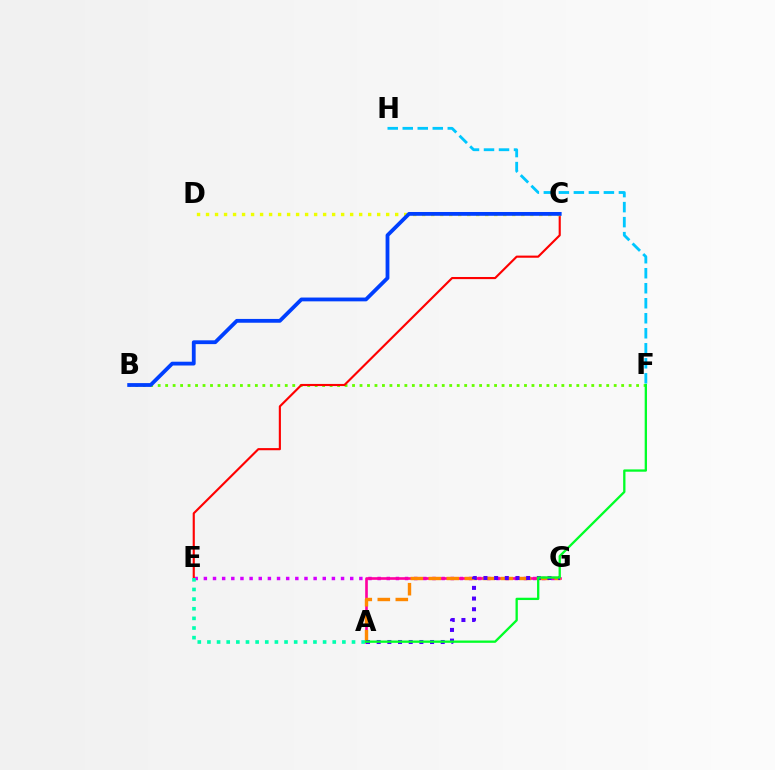{('E', 'G'): [{'color': '#d600ff', 'line_style': 'dotted', 'thickness': 2.48}], ('A', 'G'): [{'color': '#ff00a0', 'line_style': 'solid', 'thickness': 1.91}, {'color': '#ff8800', 'line_style': 'dashed', 'thickness': 2.45}, {'color': '#4f00ff', 'line_style': 'dotted', 'thickness': 2.9}], ('B', 'F'): [{'color': '#66ff00', 'line_style': 'dotted', 'thickness': 2.03}], ('F', 'H'): [{'color': '#00c7ff', 'line_style': 'dashed', 'thickness': 2.04}], ('C', 'E'): [{'color': '#ff0000', 'line_style': 'solid', 'thickness': 1.54}], ('A', 'E'): [{'color': '#00ffaf', 'line_style': 'dotted', 'thickness': 2.62}], ('C', 'D'): [{'color': '#eeff00', 'line_style': 'dotted', 'thickness': 2.45}], ('B', 'C'): [{'color': '#003fff', 'line_style': 'solid', 'thickness': 2.74}], ('A', 'F'): [{'color': '#00ff27', 'line_style': 'solid', 'thickness': 1.66}]}